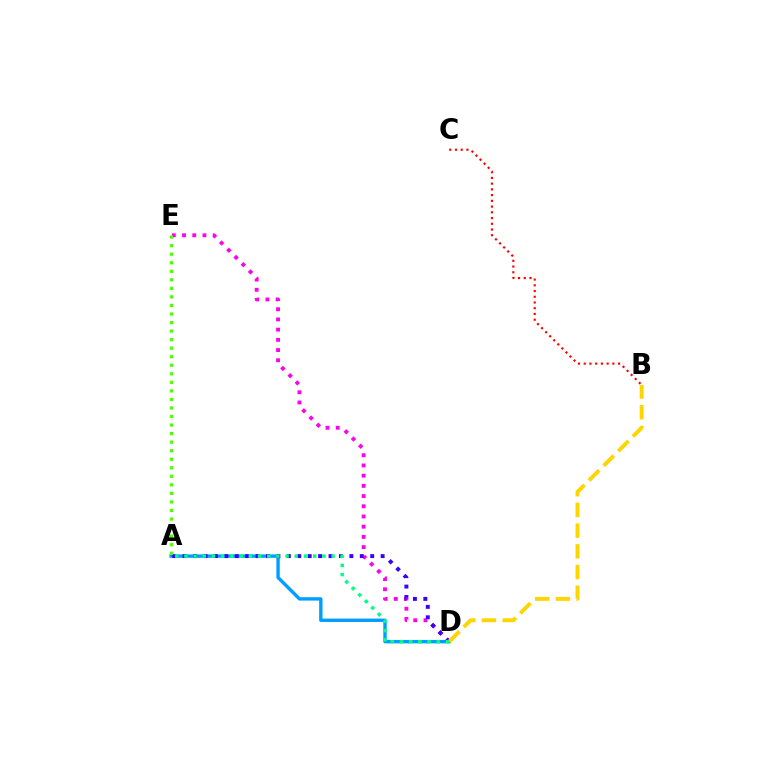{('A', 'D'): [{'color': '#009eff', 'line_style': 'solid', 'thickness': 2.44}, {'color': '#3700ff', 'line_style': 'dotted', 'thickness': 2.83}, {'color': '#00ff86', 'line_style': 'dotted', 'thickness': 2.5}], ('D', 'E'): [{'color': '#ff00ed', 'line_style': 'dotted', 'thickness': 2.77}], ('B', 'D'): [{'color': '#ffd500', 'line_style': 'dashed', 'thickness': 2.81}], ('B', 'C'): [{'color': '#ff0000', 'line_style': 'dotted', 'thickness': 1.56}], ('A', 'E'): [{'color': '#4fff00', 'line_style': 'dotted', 'thickness': 2.32}]}